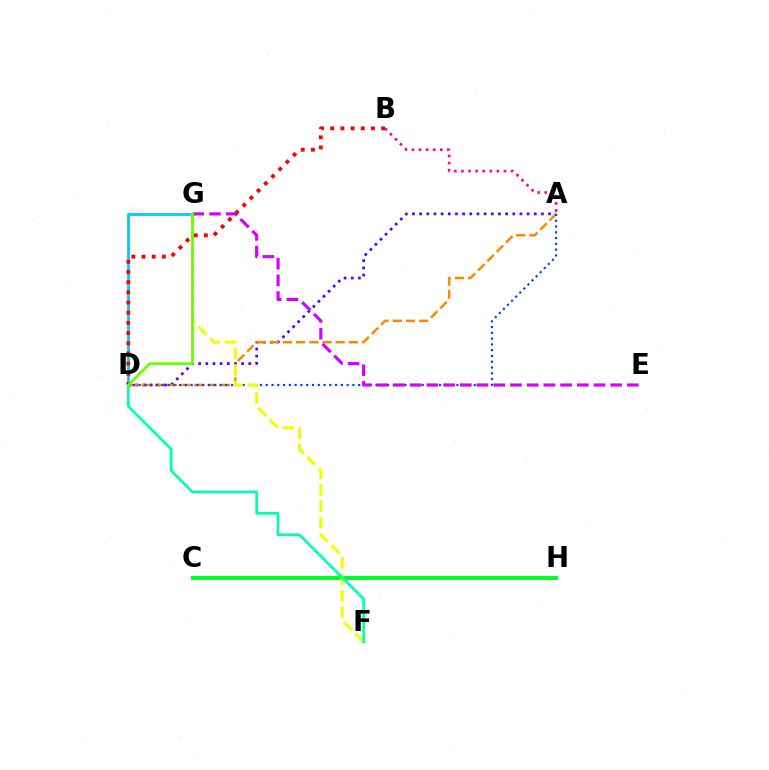{('A', 'D'): [{'color': '#4f00ff', 'line_style': 'dotted', 'thickness': 1.95}, {'color': '#ff8800', 'line_style': 'dashed', 'thickness': 1.79}, {'color': '#003fff', 'line_style': 'dotted', 'thickness': 1.57}], ('C', 'H'): [{'color': '#00ff27', 'line_style': 'solid', 'thickness': 2.87}], ('D', 'G'): [{'color': '#00c7ff', 'line_style': 'solid', 'thickness': 1.98}, {'color': '#66ff00', 'line_style': 'solid', 'thickness': 1.93}], ('F', 'G'): [{'color': '#eeff00', 'line_style': 'dashed', 'thickness': 2.23}], ('E', 'G'): [{'color': '#d600ff', 'line_style': 'dashed', 'thickness': 2.27}], ('D', 'F'): [{'color': '#00ffaf', 'line_style': 'solid', 'thickness': 1.91}], ('A', 'B'): [{'color': '#ff00a0', 'line_style': 'dotted', 'thickness': 1.93}], ('B', 'D'): [{'color': '#ff0000', 'line_style': 'dotted', 'thickness': 2.76}]}